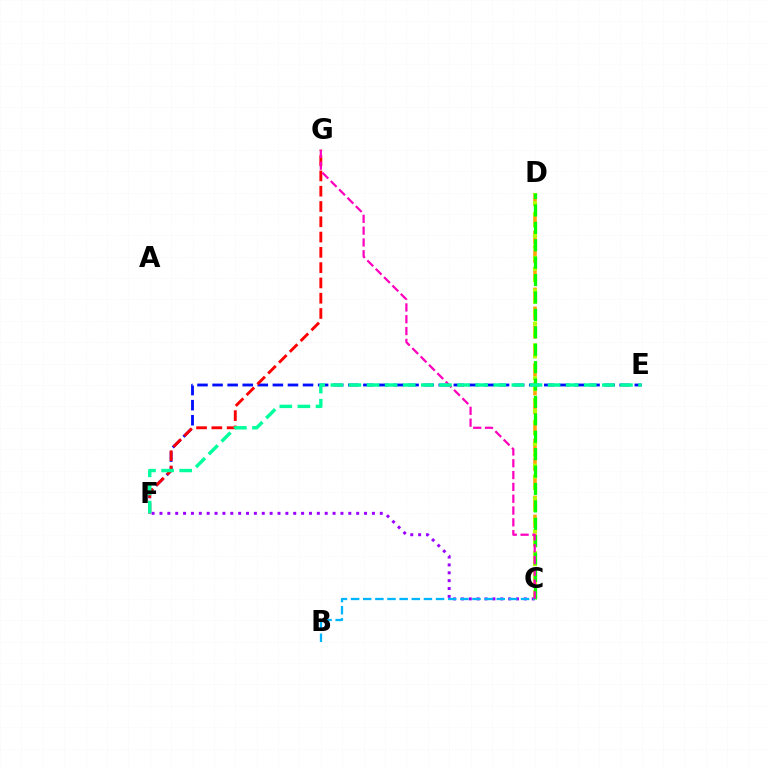{('E', 'F'): [{'color': '#0010ff', 'line_style': 'dashed', 'thickness': 2.05}, {'color': '#00ff9d', 'line_style': 'dashed', 'thickness': 2.46}], ('C', 'D'): [{'color': '#ffa500', 'line_style': 'dashed', 'thickness': 2.57}, {'color': '#b3ff00', 'line_style': 'dotted', 'thickness': 2.97}, {'color': '#08ff00', 'line_style': 'dashed', 'thickness': 2.36}], ('F', 'G'): [{'color': '#ff0000', 'line_style': 'dashed', 'thickness': 2.08}], ('C', 'F'): [{'color': '#9b00ff', 'line_style': 'dotted', 'thickness': 2.14}], ('B', 'C'): [{'color': '#00b5ff', 'line_style': 'dashed', 'thickness': 1.65}], ('C', 'G'): [{'color': '#ff00bd', 'line_style': 'dashed', 'thickness': 1.6}]}